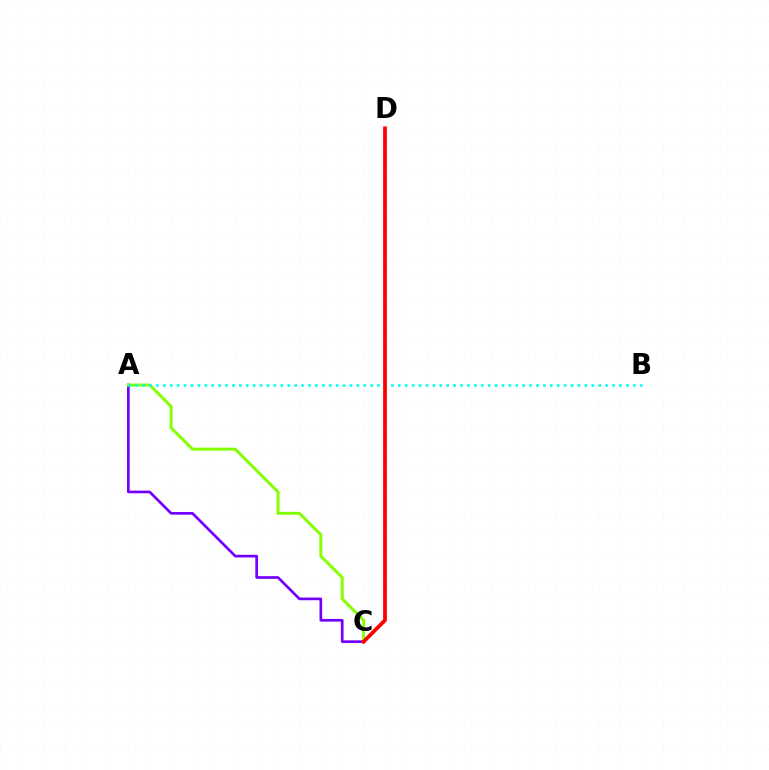{('A', 'C'): [{'color': '#7200ff', 'line_style': 'solid', 'thickness': 1.94}, {'color': '#84ff00', 'line_style': 'solid', 'thickness': 2.14}], ('A', 'B'): [{'color': '#00fff6', 'line_style': 'dotted', 'thickness': 1.88}], ('C', 'D'): [{'color': '#ff0000', 'line_style': 'solid', 'thickness': 2.7}]}